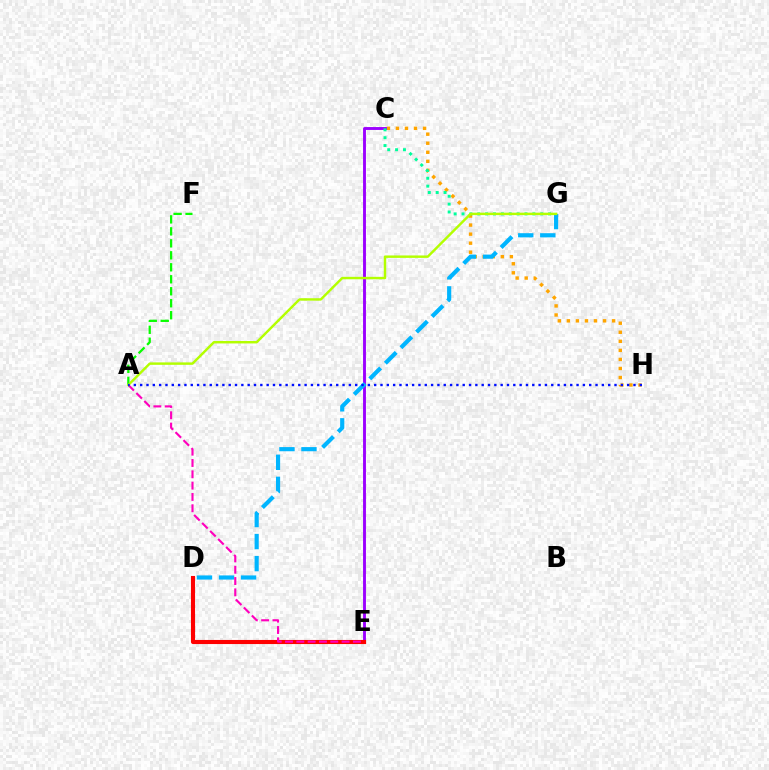{('C', 'H'): [{'color': '#ffa500', 'line_style': 'dotted', 'thickness': 2.46}], ('C', 'E'): [{'color': '#9b00ff', 'line_style': 'solid', 'thickness': 2.08}], ('C', 'G'): [{'color': '#00ff9d', 'line_style': 'dotted', 'thickness': 2.14}], ('D', 'G'): [{'color': '#00b5ff', 'line_style': 'dashed', 'thickness': 2.99}], ('D', 'E'): [{'color': '#ff0000', 'line_style': 'solid', 'thickness': 2.95}], ('A', 'F'): [{'color': '#08ff00', 'line_style': 'dashed', 'thickness': 1.63}], ('A', 'E'): [{'color': '#ff00bd', 'line_style': 'dashed', 'thickness': 1.54}], ('A', 'G'): [{'color': '#b3ff00', 'line_style': 'solid', 'thickness': 1.75}], ('A', 'H'): [{'color': '#0010ff', 'line_style': 'dotted', 'thickness': 1.72}]}